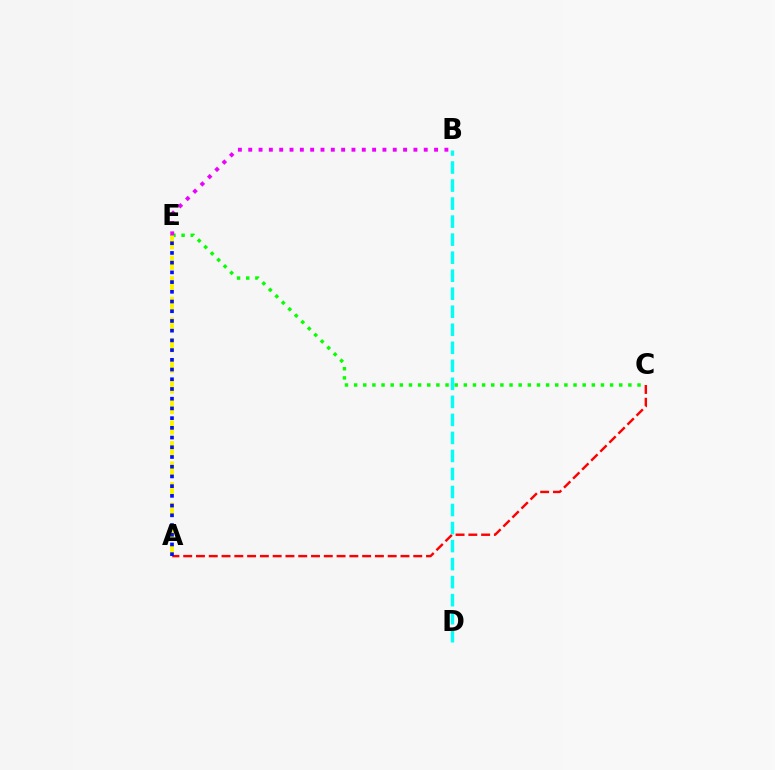{('C', 'E'): [{'color': '#08ff00', 'line_style': 'dotted', 'thickness': 2.48}], ('B', 'E'): [{'color': '#ee00ff', 'line_style': 'dotted', 'thickness': 2.81}], ('B', 'D'): [{'color': '#00fff6', 'line_style': 'dashed', 'thickness': 2.45}], ('A', 'E'): [{'color': '#fcf500', 'line_style': 'dashed', 'thickness': 2.8}, {'color': '#0010ff', 'line_style': 'dotted', 'thickness': 2.64}], ('A', 'C'): [{'color': '#ff0000', 'line_style': 'dashed', 'thickness': 1.74}]}